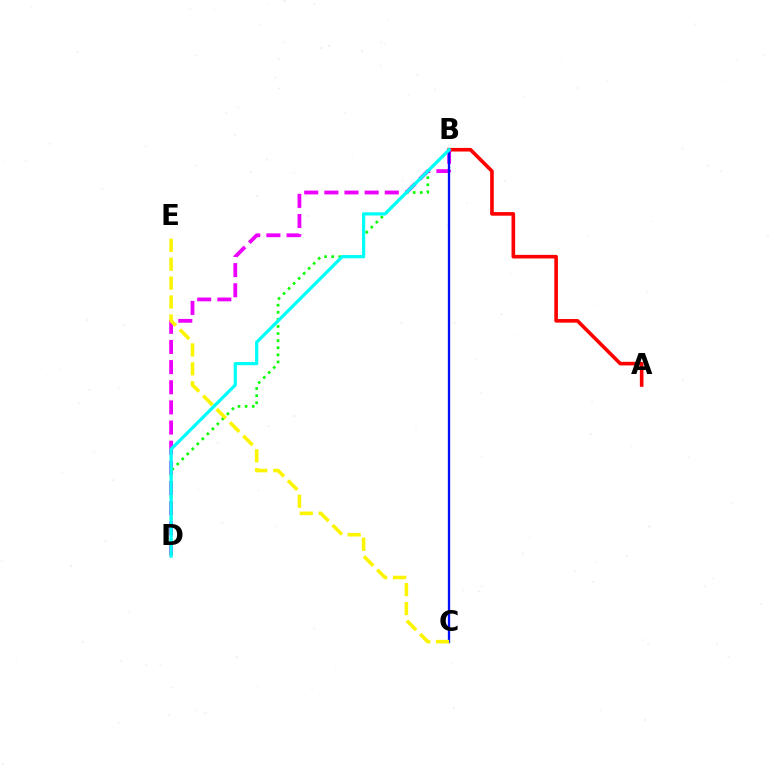{('A', 'B'): [{'color': '#ff0000', 'line_style': 'solid', 'thickness': 2.6}], ('B', 'D'): [{'color': '#ee00ff', 'line_style': 'dashed', 'thickness': 2.74}, {'color': '#08ff00', 'line_style': 'dotted', 'thickness': 1.93}, {'color': '#00fff6', 'line_style': 'solid', 'thickness': 2.33}], ('B', 'C'): [{'color': '#0010ff', 'line_style': 'solid', 'thickness': 1.68}], ('C', 'E'): [{'color': '#fcf500', 'line_style': 'dashed', 'thickness': 2.57}]}